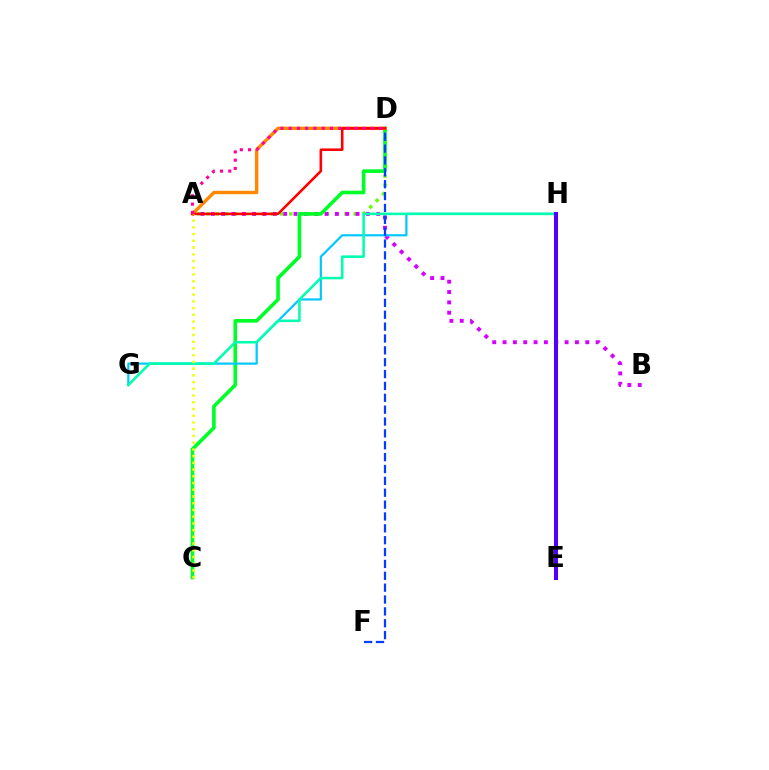{('A', 'D'): [{'color': '#66ff00', 'line_style': 'dotted', 'thickness': 2.5}, {'color': '#ff8800', 'line_style': 'solid', 'thickness': 2.45}, {'color': '#ff0000', 'line_style': 'solid', 'thickness': 1.85}, {'color': '#ff00a0', 'line_style': 'dotted', 'thickness': 2.24}], ('A', 'B'): [{'color': '#d600ff', 'line_style': 'dotted', 'thickness': 2.81}], ('C', 'D'): [{'color': '#00ff27', 'line_style': 'solid', 'thickness': 2.62}], ('G', 'H'): [{'color': '#00c7ff', 'line_style': 'solid', 'thickness': 1.57}, {'color': '#00ffaf', 'line_style': 'solid', 'thickness': 1.84}], ('D', 'F'): [{'color': '#003fff', 'line_style': 'dashed', 'thickness': 1.61}], ('E', 'H'): [{'color': '#4f00ff', 'line_style': 'solid', 'thickness': 2.93}], ('A', 'C'): [{'color': '#eeff00', 'line_style': 'dotted', 'thickness': 1.83}]}